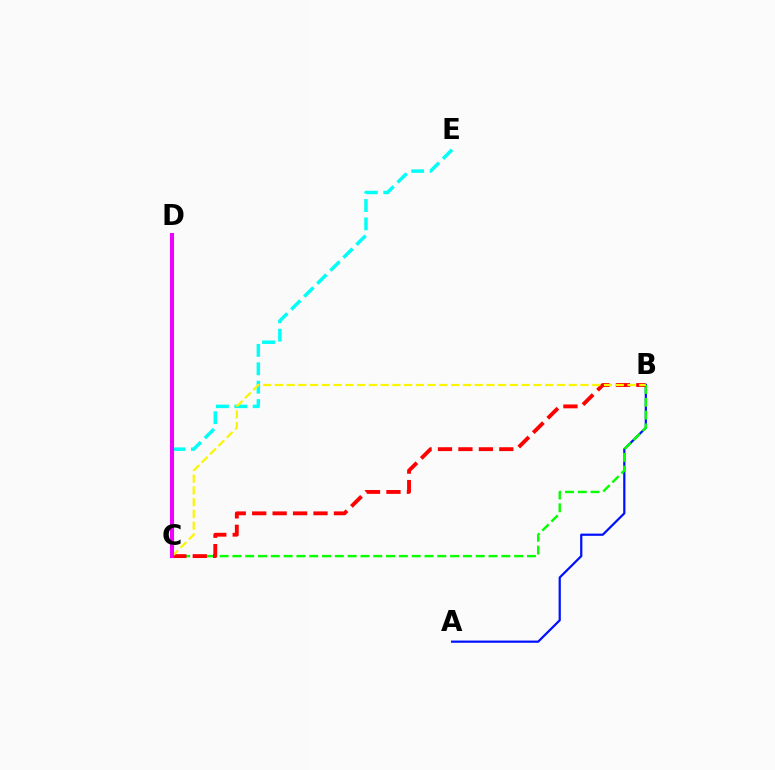{('C', 'E'): [{'color': '#00fff6', 'line_style': 'dashed', 'thickness': 2.5}], ('A', 'B'): [{'color': '#0010ff', 'line_style': 'solid', 'thickness': 1.6}], ('B', 'C'): [{'color': '#08ff00', 'line_style': 'dashed', 'thickness': 1.74}, {'color': '#ff0000', 'line_style': 'dashed', 'thickness': 2.78}, {'color': '#fcf500', 'line_style': 'dashed', 'thickness': 1.6}], ('C', 'D'): [{'color': '#ee00ff', 'line_style': 'solid', 'thickness': 2.94}]}